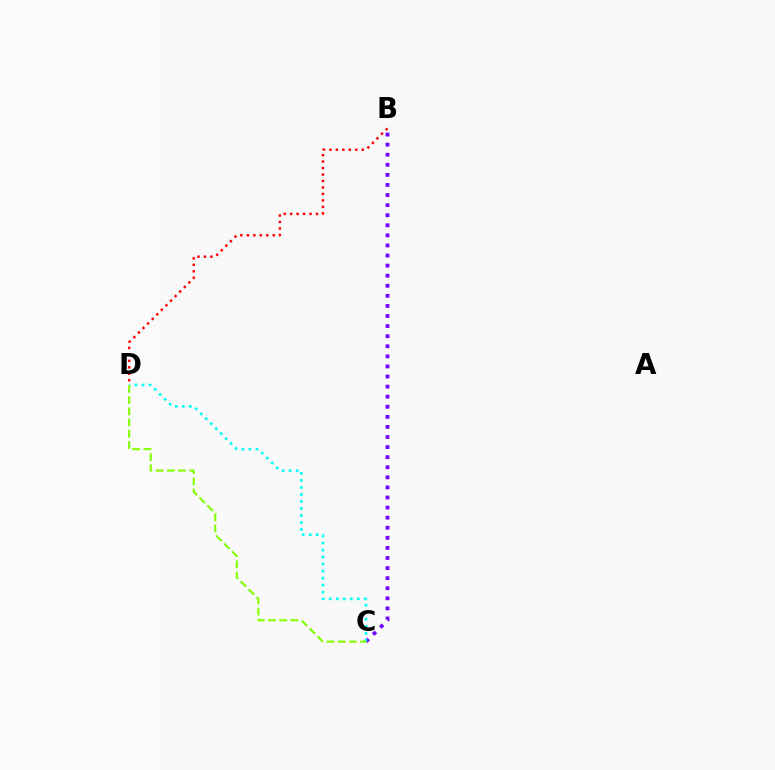{('B', 'C'): [{'color': '#7200ff', 'line_style': 'dotted', 'thickness': 2.74}], ('C', 'D'): [{'color': '#00fff6', 'line_style': 'dotted', 'thickness': 1.91}, {'color': '#84ff00', 'line_style': 'dashed', 'thickness': 1.52}], ('B', 'D'): [{'color': '#ff0000', 'line_style': 'dotted', 'thickness': 1.76}]}